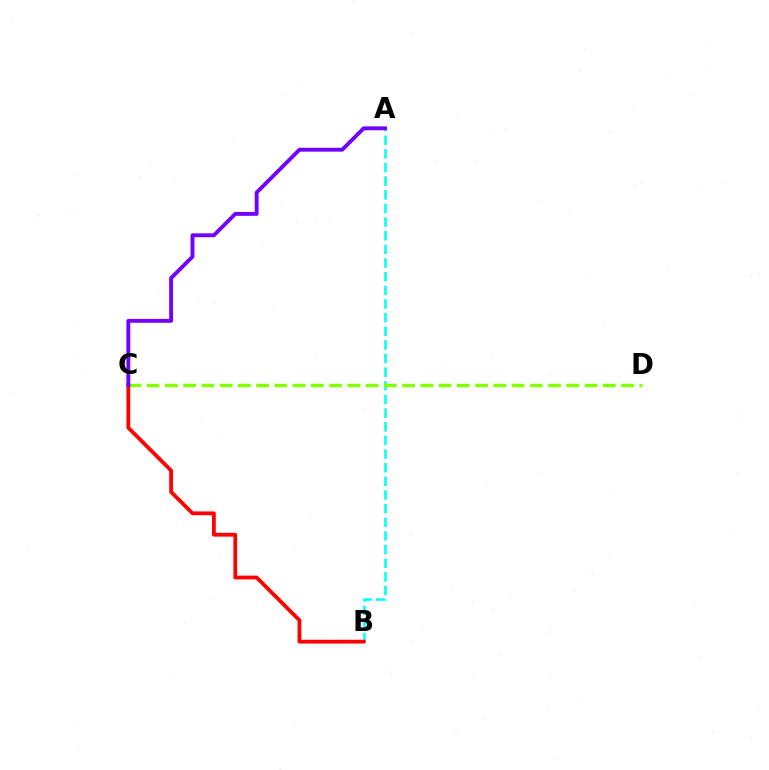{('A', 'B'): [{'color': '#00fff6', 'line_style': 'dashed', 'thickness': 1.85}], ('C', 'D'): [{'color': '#84ff00', 'line_style': 'dashed', 'thickness': 2.48}], ('B', 'C'): [{'color': '#ff0000', 'line_style': 'solid', 'thickness': 2.73}], ('A', 'C'): [{'color': '#7200ff', 'line_style': 'solid', 'thickness': 2.8}]}